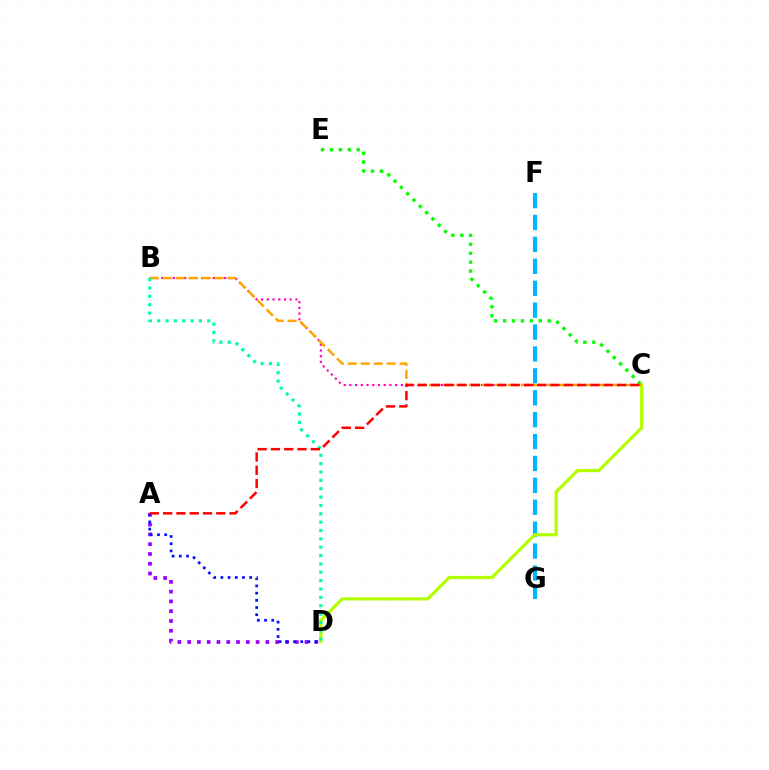{('F', 'G'): [{'color': '#00b5ff', 'line_style': 'dashed', 'thickness': 2.98}], ('A', 'D'): [{'color': '#9b00ff', 'line_style': 'dotted', 'thickness': 2.66}, {'color': '#0010ff', 'line_style': 'dotted', 'thickness': 1.96}], ('C', 'E'): [{'color': '#08ff00', 'line_style': 'dotted', 'thickness': 2.42}], ('B', 'C'): [{'color': '#ff00bd', 'line_style': 'dotted', 'thickness': 1.55}, {'color': '#ffa500', 'line_style': 'dashed', 'thickness': 1.76}], ('C', 'D'): [{'color': '#b3ff00', 'line_style': 'solid', 'thickness': 2.32}], ('B', 'D'): [{'color': '#00ff9d', 'line_style': 'dotted', 'thickness': 2.27}], ('A', 'C'): [{'color': '#ff0000', 'line_style': 'dashed', 'thickness': 1.8}]}